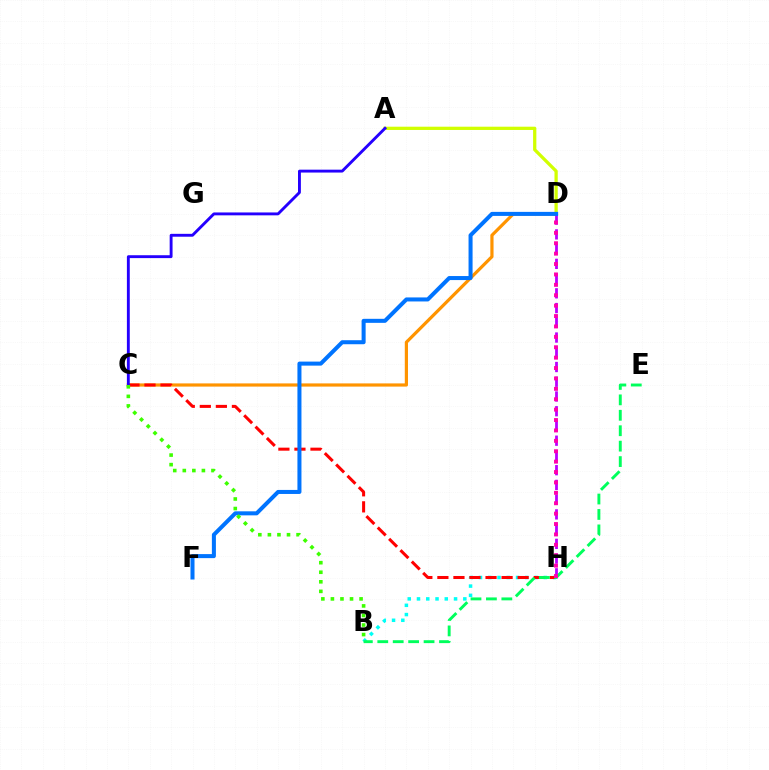{('B', 'H'): [{'color': '#00fff6', 'line_style': 'dotted', 'thickness': 2.52}], ('C', 'D'): [{'color': '#ff9400', 'line_style': 'solid', 'thickness': 2.3}], ('A', 'D'): [{'color': '#d1ff00', 'line_style': 'solid', 'thickness': 2.35}], ('C', 'H'): [{'color': '#ff0000', 'line_style': 'dashed', 'thickness': 2.18}], ('D', 'H'): [{'color': '#b900ff', 'line_style': 'dashed', 'thickness': 2.0}, {'color': '#ff00ac', 'line_style': 'dotted', 'thickness': 2.83}], ('A', 'C'): [{'color': '#2500ff', 'line_style': 'solid', 'thickness': 2.08}], ('D', 'F'): [{'color': '#0074ff', 'line_style': 'solid', 'thickness': 2.9}], ('B', 'E'): [{'color': '#00ff5c', 'line_style': 'dashed', 'thickness': 2.1}], ('B', 'C'): [{'color': '#3dff00', 'line_style': 'dotted', 'thickness': 2.6}]}